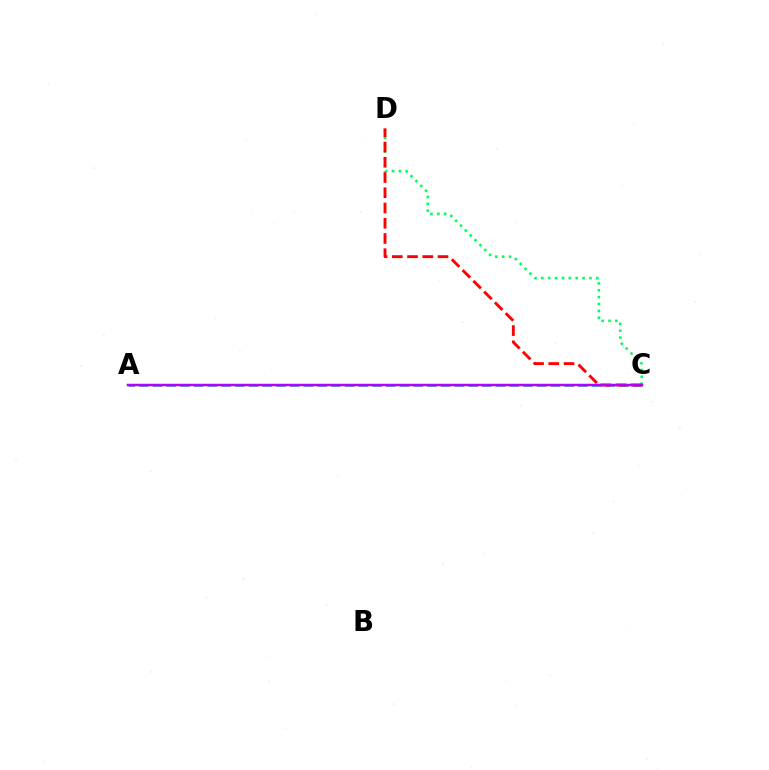{('A', 'C'): [{'color': '#0074ff', 'line_style': 'dashed', 'thickness': 1.86}, {'color': '#d1ff00', 'line_style': 'solid', 'thickness': 1.7}, {'color': '#b900ff', 'line_style': 'solid', 'thickness': 1.75}], ('C', 'D'): [{'color': '#00ff5c', 'line_style': 'dotted', 'thickness': 1.87}, {'color': '#ff0000', 'line_style': 'dashed', 'thickness': 2.07}]}